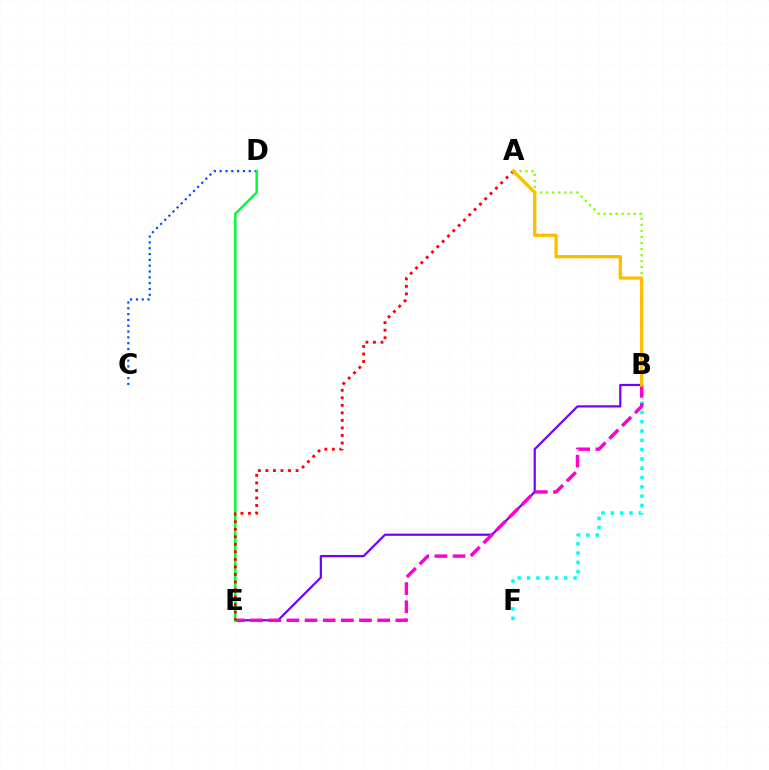{('B', 'F'): [{'color': '#00fff6', 'line_style': 'dotted', 'thickness': 2.53}], ('B', 'E'): [{'color': '#7200ff', 'line_style': 'solid', 'thickness': 1.59}, {'color': '#ff00cf', 'line_style': 'dashed', 'thickness': 2.47}], ('A', 'B'): [{'color': '#84ff00', 'line_style': 'dotted', 'thickness': 1.64}, {'color': '#ffbd00', 'line_style': 'solid', 'thickness': 2.37}], ('C', 'D'): [{'color': '#004bff', 'line_style': 'dotted', 'thickness': 1.58}], ('D', 'E'): [{'color': '#00ff39', 'line_style': 'solid', 'thickness': 1.8}], ('A', 'E'): [{'color': '#ff0000', 'line_style': 'dotted', 'thickness': 2.05}]}